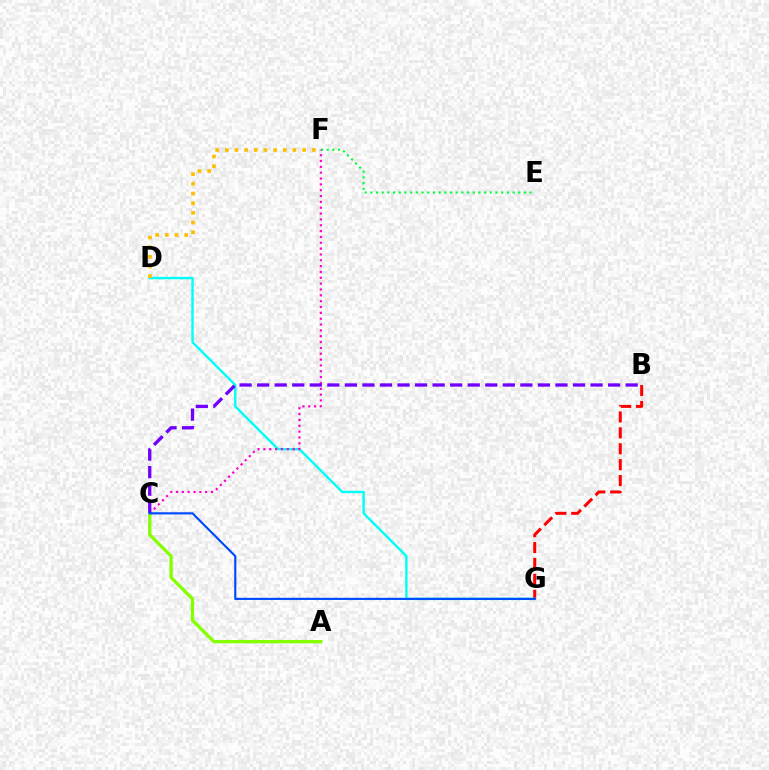{('B', 'G'): [{'color': '#ff0000', 'line_style': 'dashed', 'thickness': 2.16}], ('E', 'F'): [{'color': '#00ff39', 'line_style': 'dotted', 'thickness': 1.55}], ('D', 'G'): [{'color': '#00fff6', 'line_style': 'solid', 'thickness': 1.72}], ('C', 'F'): [{'color': '#ff00cf', 'line_style': 'dotted', 'thickness': 1.59}], ('A', 'C'): [{'color': '#84ff00', 'line_style': 'solid', 'thickness': 2.36}], ('B', 'C'): [{'color': '#7200ff', 'line_style': 'dashed', 'thickness': 2.38}], ('C', 'G'): [{'color': '#004bff', 'line_style': 'solid', 'thickness': 1.56}], ('D', 'F'): [{'color': '#ffbd00', 'line_style': 'dotted', 'thickness': 2.63}]}